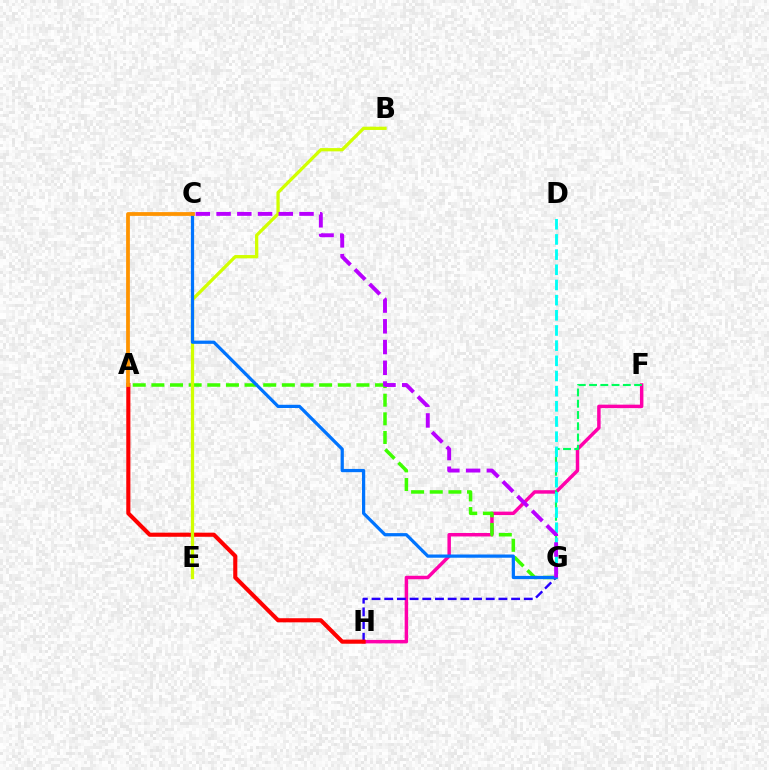{('F', 'H'): [{'color': '#ff00ac', 'line_style': 'solid', 'thickness': 2.5}], ('G', 'H'): [{'color': '#2500ff', 'line_style': 'dashed', 'thickness': 1.72}], ('A', 'G'): [{'color': '#3dff00', 'line_style': 'dashed', 'thickness': 2.53}], ('F', 'G'): [{'color': '#00ff5c', 'line_style': 'dashed', 'thickness': 1.53}], ('D', 'G'): [{'color': '#00fff6', 'line_style': 'dashed', 'thickness': 2.06}], ('A', 'H'): [{'color': '#ff0000', 'line_style': 'solid', 'thickness': 2.95}], ('B', 'E'): [{'color': '#d1ff00', 'line_style': 'solid', 'thickness': 2.35}], ('C', 'G'): [{'color': '#0074ff', 'line_style': 'solid', 'thickness': 2.33}, {'color': '#b900ff', 'line_style': 'dashed', 'thickness': 2.82}], ('A', 'C'): [{'color': '#ff9400', 'line_style': 'solid', 'thickness': 2.72}]}